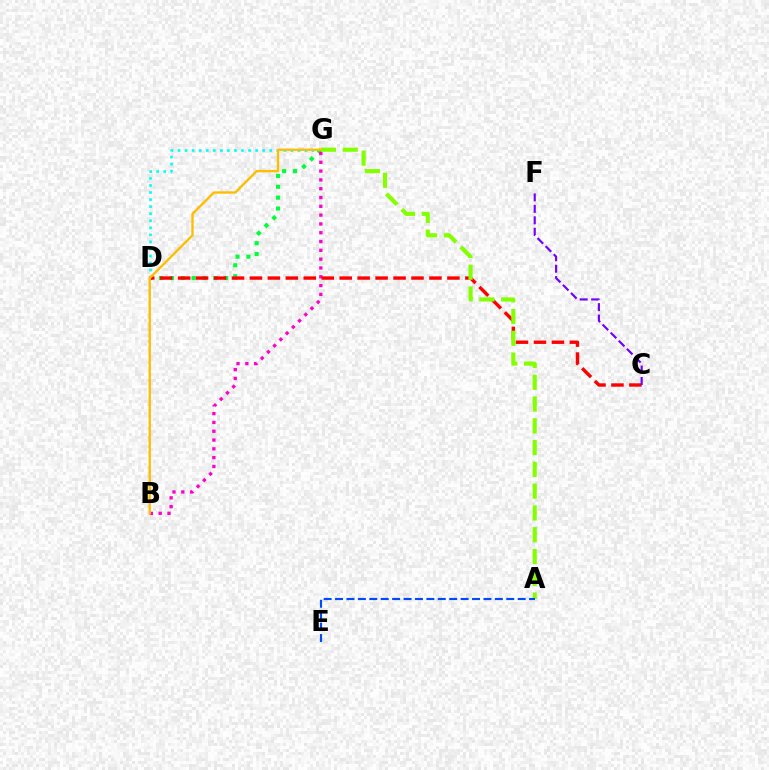{('D', 'G'): [{'color': '#00fff6', 'line_style': 'dotted', 'thickness': 1.92}, {'color': '#00ff39', 'line_style': 'dotted', 'thickness': 2.95}], ('B', 'G'): [{'color': '#ff00cf', 'line_style': 'dotted', 'thickness': 2.39}, {'color': '#ffbd00', 'line_style': 'solid', 'thickness': 1.7}], ('C', 'D'): [{'color': '#ff0000', 'line_style': 'dashed', 'thickness': 2.44}], ('A', 'G'): [{'color': '#84ff00', 'line_style': 'dashed', 'thickness': 2.96}], ('C', 'F'): [{'color': '#7200ff', 'line_style': 'dashed', 'thickness': 1.56}], ('A', 'E'): [{'color': '#004bff', 'line_style': 'dashed', 'thickness': 1.55}]}